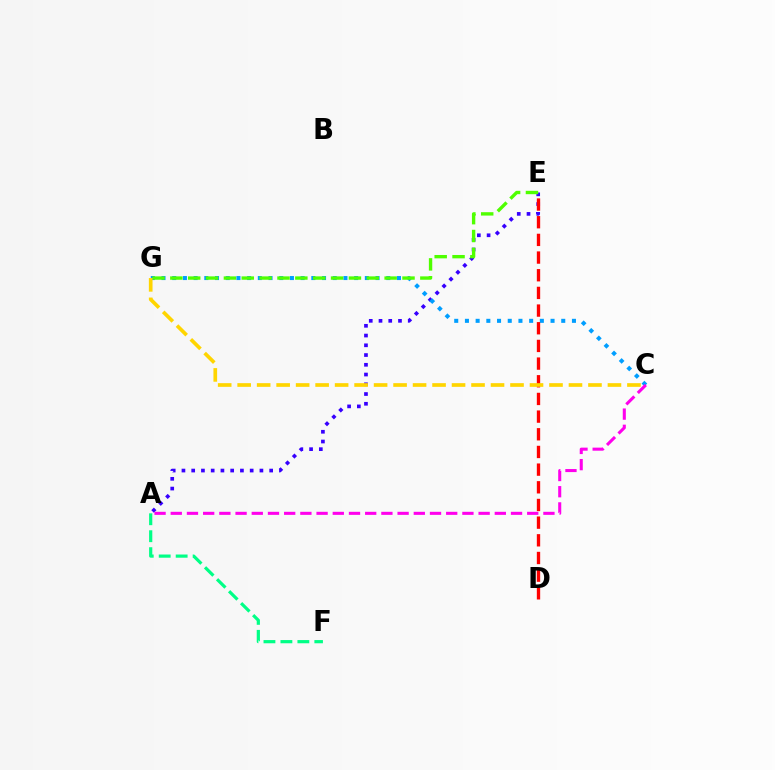{('A', 'E'): [{'color': '#3700ff', 'line_style': 'dotted', 'thickness': 2.65}], ('C', 'G'): [{'color': '#009eff', 'line_style': 'dotted', 'thickness': 2.91}, {'color': '#ffd500', 'line_style': 'dashed', 'thickness': 2.65}], ('D', 'E'): [{'color': '#ff0000', 'line_style': 'dashed', 'thickness': 2.4}], ('E', 'G'): [{'color': '#4fff00', 'line_style': 'dashed', 'thickness': 2.43}], ('A', 'F'): [{'color': '#00ff86', 'line_style': 'dashed', 'thickness': 2.3}], ('A', 'C'): [{'color': '#ff00ed', 'line_style': 'dashed', 'thickness': 2.2}]}